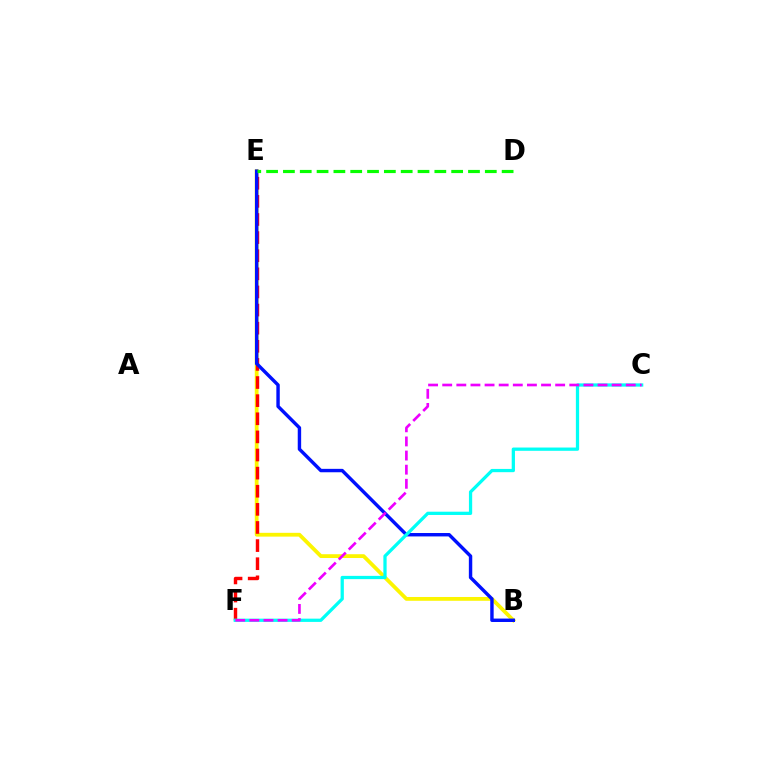{('B', 'E'): [{'color': '#fcf500', 'line_style': 'solid', 'thickness': 2.73}, {'color': '#0010ff', 'line_style': 'solid', 'thickness': 2.46}], ('E', 'F'): [{'color': '#ff0000', 'line_style': 'dashed', 'thickness': 2.46}], ('C', 'F'): [{'color': '#00fff6', 'line_style': 'solid', 'thickness': 2.35}, {'color': '#ee00ff', 'line_style': 'dashed', 'thickness': 1.92}], ('D', 'E'): [{'color': '#08ff00', 'line_style': 'dashed', 'thickness': 2.29}]}